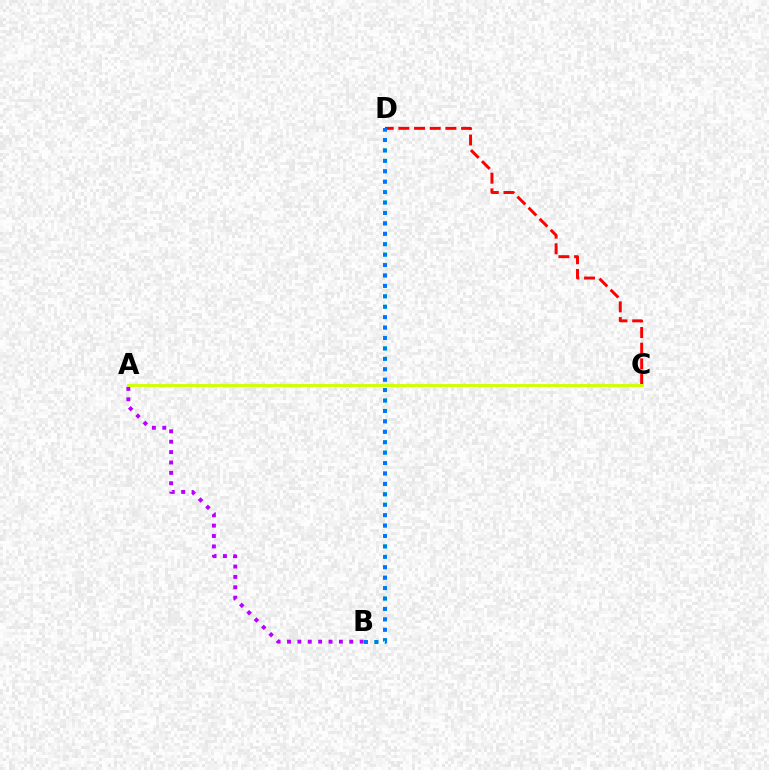{('B', 'D'): [{'color': '#00ff5c', 'line_style': 'dotted', 'thickness': 2.83}, {'color': '#0074ff', 'line_style': 'dotted', 'thickness': 2.83}], ('C', 'D'): [{'color': '#ff0000', 'line_style': 'dashed', 'thickness': 2.13}], ('A', 'B'): [{'color': '#b900ff', 'line_style': 'dotted', 'thickness': 2.82}], ('A', 'C'): [{'color': '#d1ff00', 'line_style': 'solid', 'thickness': 2.08}]}